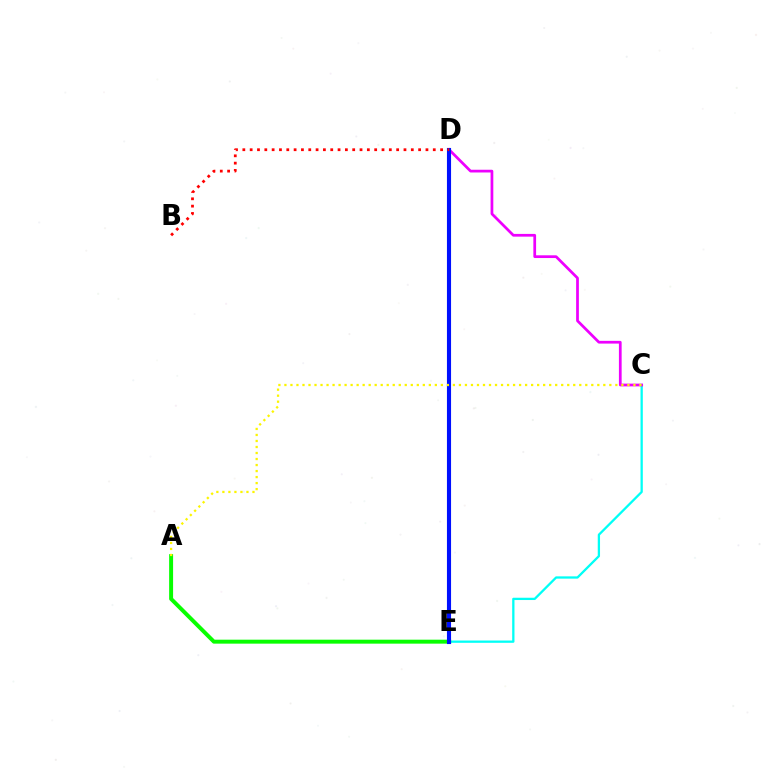{('C', 'E'): [{'color': '#00fff6', 'line_style': 'solid', 'thickness': 1.65}], ('A', 'E'): [{'color': '#08ff00', 'line_style': 'solid', 'thickness': 2.85}], ('C', 'D'): [{'color': '#ee00ff', 'line_style': 'solid', 'thickness': 1.97}], ('D', 'E'): [{'color': '#0010ff', 'line_style': 'solid', 'thickness': 2.96}], ('A', 'C'): [{'color': '#fcf500', 'line_style': 'dotted', 'thickness': 1.63}], ('B', 'D'): [{'color': '#ff0000', 'line_style': 'dotted', 'thickness': 1.99}]}